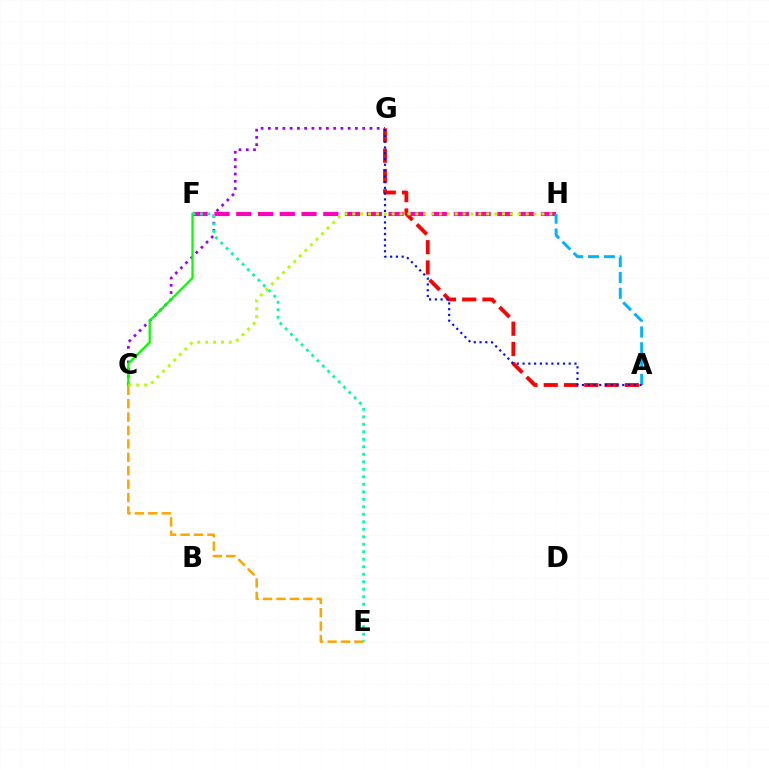{('C', 'E'): [{'color': '#ffa500', 'line_style': 'dashed', 'thickness': 1.82}], ('C', 'G'): [{'color': '#9b00ff', 'line_style': 'dotted', 'thickness': 1.97}], ('C', 'F'): [{'color': '#08ff00', 'line_style': 'solid', 'thickness': 1.66}], ('F', 'H'): [{'color': '#ff00bd', 'line_style': 'dashed', 'thickness': 2.96}], ('A', 'G'): [{'color': '#ff0000', 'line_style': 'dashed', 'thickness': 2.76}, {'color': '#0010ff', 'line_style': 'dotted', 'thickness': 1.57}], ('A', 'H'): [{'color': '#00b5ff', 'line_style': 'dashed', 'thickness': 2.15}], ('E', 'F'): [{'color': '#00ff9d', 'line_style': 'dotted', 'thickness': 2.04}], ('C', 'H'): [{'color': '#b3ff00', 'line_style': 'dotted', 'thickness': 2.14}]}